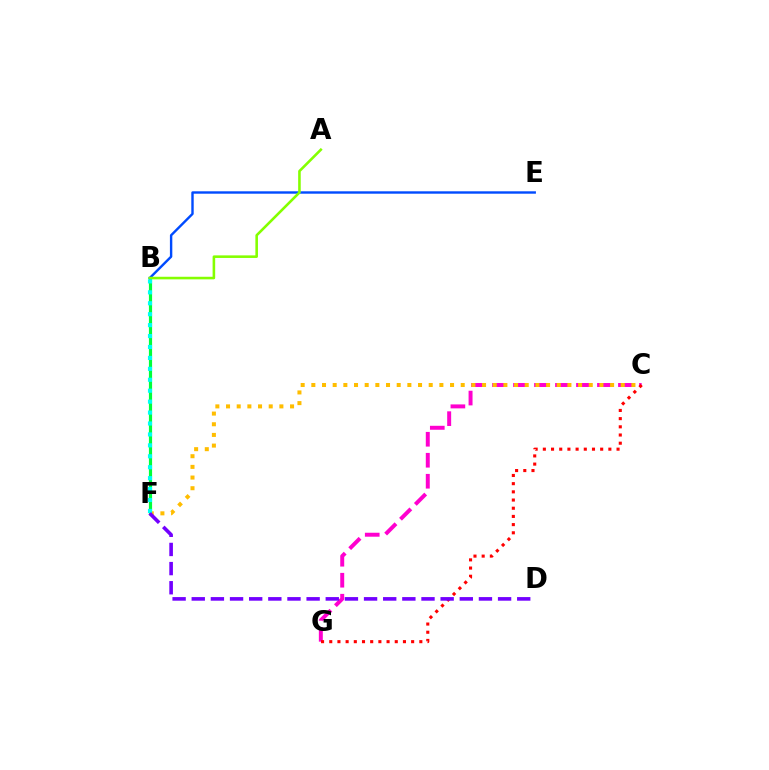{('B', 'F'): [{'color': '#00ff39', 'line_style': 'solid', 'thickness': 2.29}, {'color': '#00fff6', 'line_style': 'dotted', 'thickness': 2.97}], ('C', 'G'): [{'color': '#ff00cf', 'line_style': 'dashed', 'thickness': 2.85}, {'color': '#ff0000', 'line_style': 'dotted', 'thickness': 2.23}], ('C', 'F'): [{'color': '#ffbd00', 'line_style': 'dotted', 'thickness': 2.9}], ('B', 'E'): [{'color': '#004bff', 'line_style': 'solid', 'thickness': 1.73}], ('A', 'B'): [{'color': '#84ff00', 'line_style': 'solid', 'thickness': 1.86}], ('D', 'F'): [{'color': '#7200ff', 'line_style': 'dashed', 'thickness': 2.6}]}